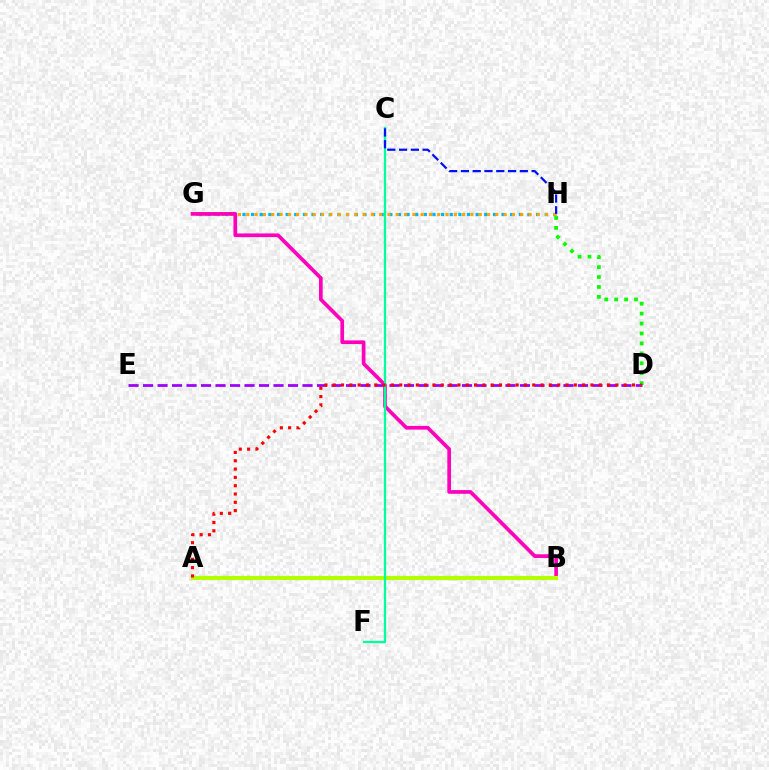{('D', 'H'): [{'color': '#08ff00', 'line_style': 'dotted', 'thickness': 2.7}], ('G', 'H'): [{'color': '#00b5ff', 'line_style': 'dotted', 'thickness': 2.35}, {'color': '#ffa500', 'line_style': 'dotted', 'thickness': 2.26}], ('B', 'G'): [{'color': '#ff00bd', 'line_style': 'solid', 'thickness': 2.66}], ('A', 'B'): [{'color': '#b3ff00', 'line_style': 'solid', 'thickness': 2.97}], ('D', 'E'): [{'color': '#9b00ff', 'line_style': 'dashed', 'thickness': 1.97}], ('C', 'F'): [{'color': '#00ff9d', 'line_style': 'solid', 'thickness': 1.64}], ('A', 'D'): [{'color': '#ff0000', 'line_style': 'dotted', 'thickness': 2.26}], ('C', 'H'): [{'color': '#0010ff', 'line_style': 'dashed', 'thickness': 1.6}]}